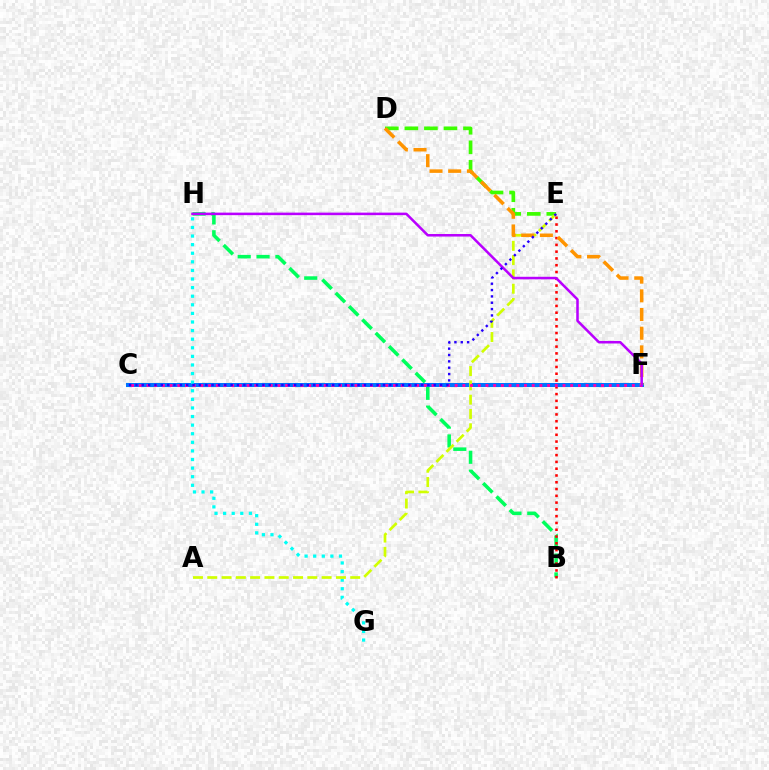{('B', 'H'): [{'color': '#00ff5c', 'line_style': 'dashed', 'thickness': 2.56}], ('B', 'E'): [{'color': '#ff0000', 'line_style': 'dotted', 'thickness': 1.84}], ('C', 'F'): [{'color': '#0074ff', 'line_style': 'solid', 'thickness': 2.9}, {'color': '#ff00ac', 'line_style': 'dotted', 'thickness': 2.09}], ('G', 'H'): [{'color': '#00fff6', 'line_style': 'dotted', 'thickness': 2.34}], ('D', 'E'): [{'color': '#3dff00', 'line_style': 'dashed', 'thickness': 2.65}], ('A', 'E'): [{'color': '#d1ff00', 'line_style': 'dashed', 'thickness': 1.94}], ('D', 'F'): [{'color': '#ff9400', 'line_style': 'dashed', 'thickness': 2.54}], ('F', 'H'): [{'color': '#b900ff', 'line_style': 'solid', 'thickness': 1.82}], ('C', 'E'): [{'color': '#2500ff', 'line_style': 'dotted', 'thickness': 1.72}]}